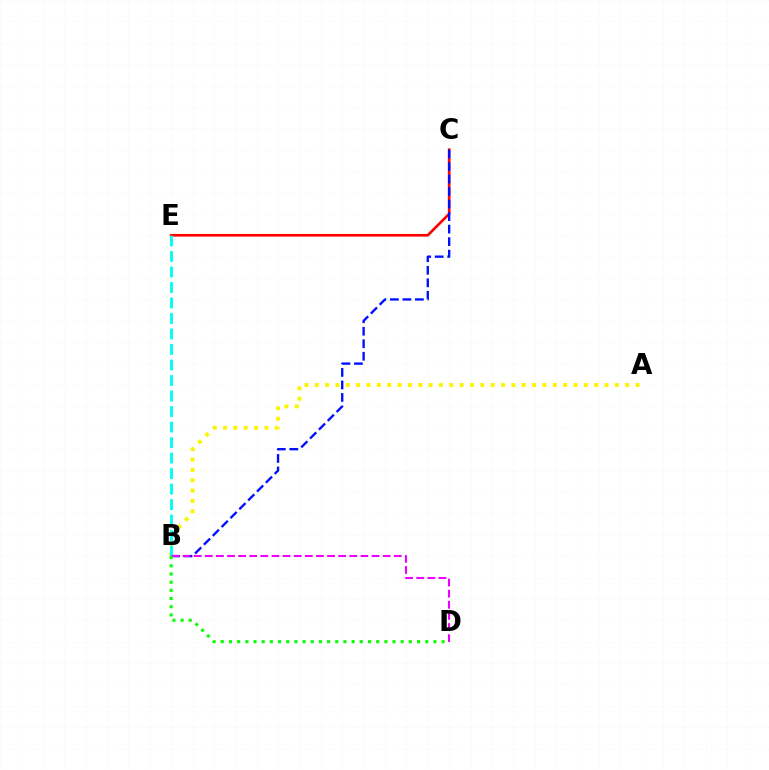{('C', 'E'): [{'color': '#ff0000', 'line_style': 'solid', 'thickness': 1.92}], ('B', 'C'): [{'color': '#0010ff', 'line_style': 'dashed', 'thickness': 1.7}], ('A', 'B'): [{'color': '#fcf500', 'line_style': 'dotted', 'thickness': 2.81}], ('B', 'E'): [{'color': '#00fff6', 'line_style': 'dashed', 'thickness': 2.11}], ('B', 'D'): [{'color': '#ee00ff', 'line_style': 'dashed', 'thickness': 1.51}, {'color': '#08ff00', 'line_style': 'dotted', 'thickness': 2.22}]}